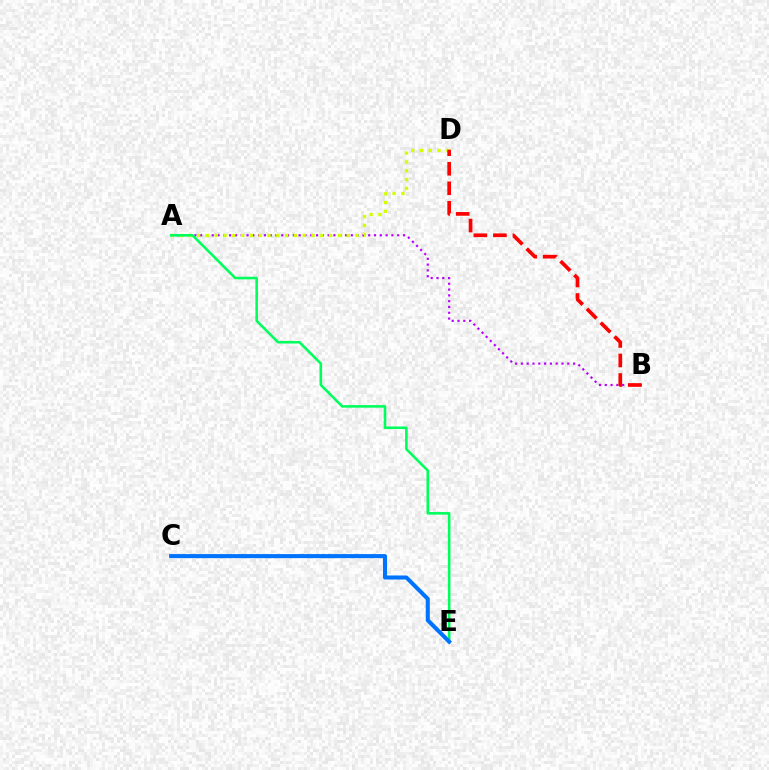{('A', 'B'): [{'color': '#b900ff', 'line_style': 'dotted', 'thickness': 1.57}], ('A', 'D'): [{'color': '#d1ff00', 'line_style': 'dotted', 'thickness': 2.39}], ('B', 'D'): [{'color': '#ff0000', 'line_style': 'dashed', 'thickness': 2.66}], ('A', 'E'): [{'color': '#00ff5c', 'line_style': 'solid', 'thickness': 1.86}], ('C', 'E'): [{'color': '#0074ff', 'line_style': 'solid', 'thickness': 2.92}]}